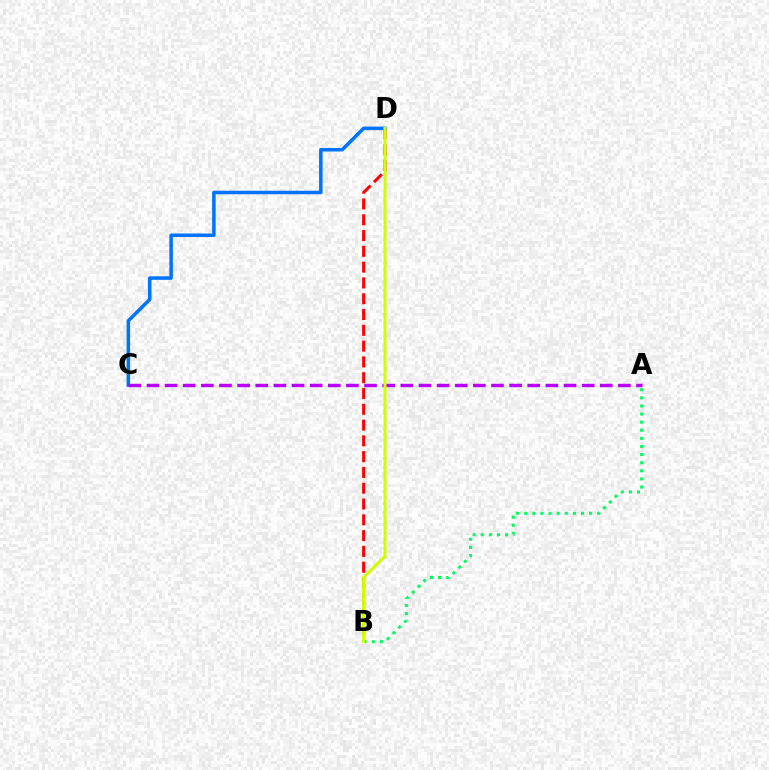{('B', 'D'): [{'color': '#ff0000', 'line_style': 'dashed', 'thickness': 2.15}, {'color': '#d1ff00', 'line_style': 'solid', 'thickness': 2.19}], ('C', 'D'): [{'color': '#0074ff', 'line_style': 'solid', 'thickness': 2.54}], ('A', 'B'): [{'color': '#00ff5c', 'line_style': 'dotted', 'thickness': 2.2}], ('A', 'C'): [{'color': '#b900ff', 'line_style': 'dashed', 'thickness': 2.46}]}